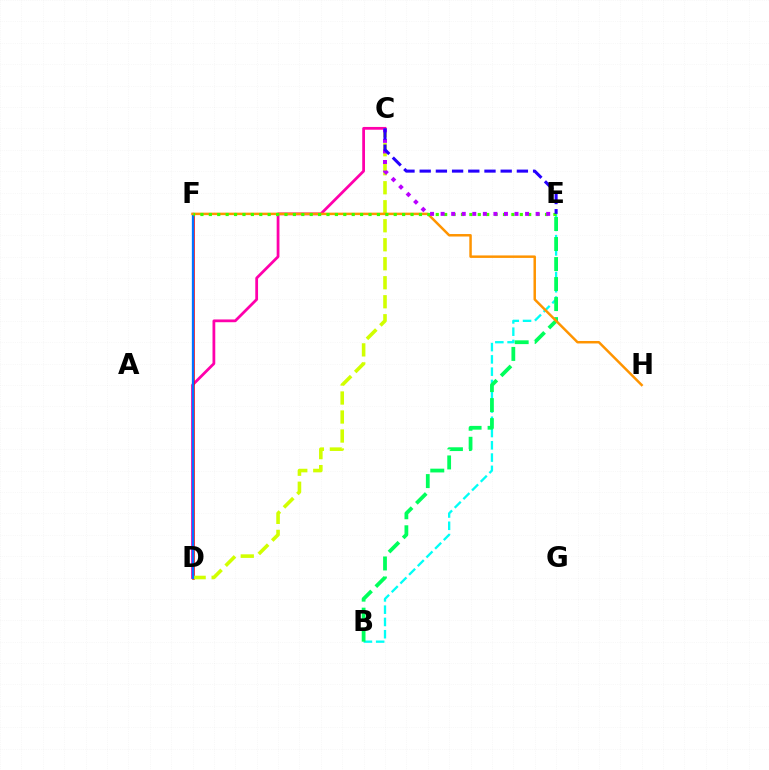{('C', 'D'): [{'color': '#ff00ac', 'line_style': 'solid', 'thickness': 1.99}, {'color': '#d1ff00', 'line_style': 'dashed', 'thickness': 2.58}], ('D', 'F'): [{'color': '#ff0000', 'line_style': 'solid', 'thickness': 1.85}, {'color': '#0074ff', 'line_style': 'solid', 'thickness': 1.65}], ('B', 'E'): [{'color': '#00fff6', 'line_style': 'dashed', 'thickness': 1.67}, {'color': '#00ff5c', 'line_style': 'dashed', 'thickness': 2.72}], ('F', 'H'): [{'color': '#ff9400', 'line_style': 'solid', 'thickness': 1.79}], ('E', 'F'): [{'color': '#3dff00', 'line_style': 'dotted', 'thickness': 2.28}], ('C', 'E'): [{'color': '#b900ff', 'line_style': 'dotted', 'thickness': 2.87}, {'color': '#2500ff', 'line_style': 'dashed', 'thickness': 2.2}]}